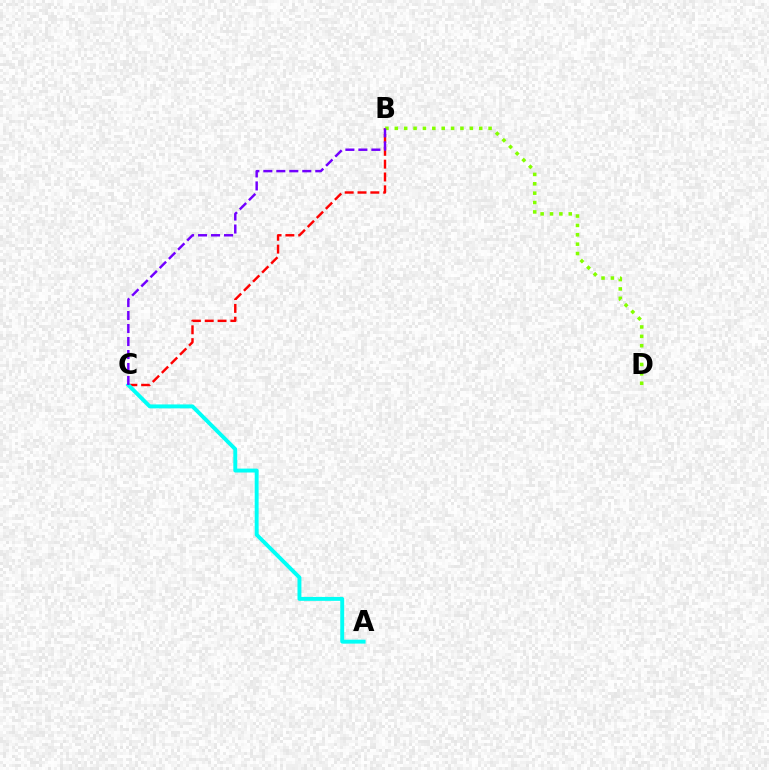{('B', 'C'): [{'color': '#ff0000', 'line_style': 'dashed', 'thickness': 1.74}, {'color': '#7200ff', 'line_style': 'dashed', 'thickness': 1.76}], ('B', 'D'): [{'color': '#84ff00', 'line_style': 'dotted', 'thickness': 2.55}], ('A', 'C'): [{'color': '#00fff6', 'line_style': 'solid', 'thickness': 2.81}]}